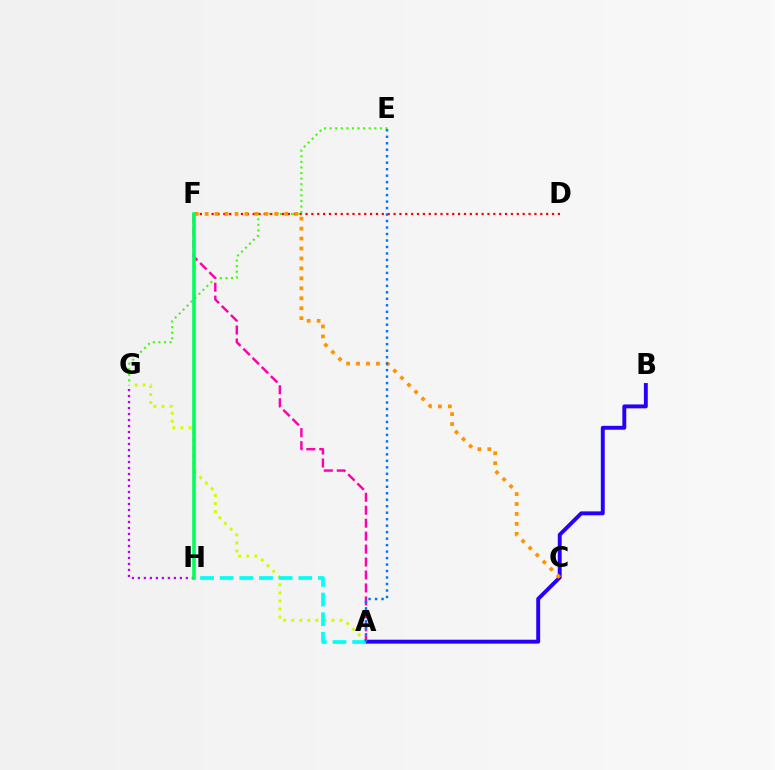{('A', 'G'): [{'color': '#d1ff00', 'line_style': 'dotted', 'thickness': 2.19}], ('A', 'B'): [{'color': '#2500ff', 'line_style': 'solid', 'thickness': 2.81}], ('E', 'G'): [{'color': '#3dff00', 'line_style': 'dotted', 'thickness': 1.52}], ('A', 'F'): [{'color': '#ff00ac', 'line_style': 'dashed', 'thickness': 1.76}], ('A', 'H'): [{'color': '#00fff6', 'line_style': 'dashed', 'thickness': 2.67}], ('G', 'H'): [{'color': '#b900ff', 'line_style': 'dotted', 'thickness': 1.63}], ('D', 'F'): [{'color': '#ff0000', 'line_style': 'dotted', 'thickness': 1.59}], ('C', 'F'): [{'color': '#ff9400', 'line_style': 'dotted', 'thickness': 2.7}], ('F', 'H'): [{'color': '#00ff5c', 'line_style': 'solid', 'thickness': 2.61}], ('A', 'E'): [{'color': '#0074ff', 'line_style': 'dotted', 'thickness': 1.76}]}